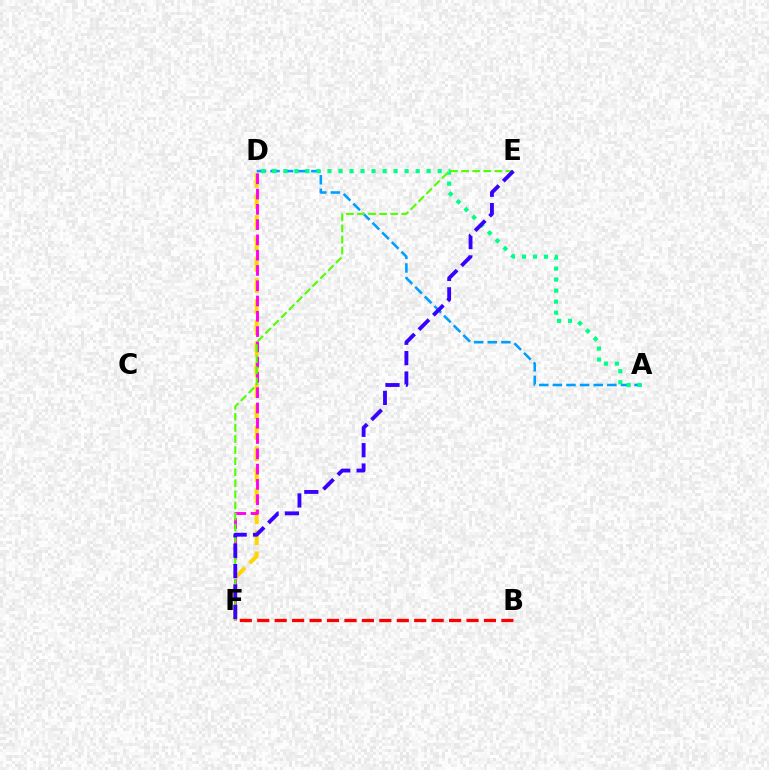{('D', 'F'): [{'color': '#ffd500', 'line_style': 'dashed', 'thickness': 2.85}, {'color': '#ff00ed', 'line_style': 'dashed', 'thickness': 2.08}], ('A', 'D'): [{'color': '#009eff', 'line_style': 'dashed', 'thickness': 1.85}, {'color': '#00ff86', 'line_style': 'dotted', 'thickness': 2.99}], ('B', 'F'): [{'color': '#ff0000', 'line_style': 'dashed', 'thickness': 2.37}], ('E', 'F'): [{'color': '#4fff00', 'line_style': 'dashed', 'thickness': 1.51}, {'color': '#3700ff', 'line_style': 'dashed', 'thickness': 2.77}]}